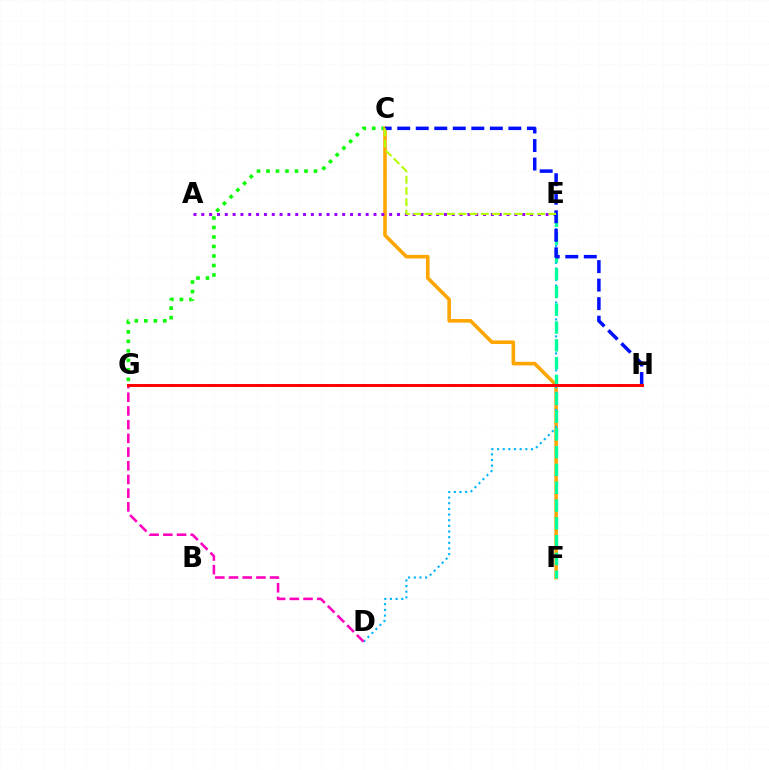{('C', 'G'): [{'color': '#08ff00', 'line_style': 'dotted', 'thickness': 2.58}], ('C', 'F'): [{'color': '#ffa500', 'line_style': 'solid', 'thickness': 2.59}], ('A', 'E'): [{'color': '#9b00ff', 'line_style': 'dotted', 'thickness': 2.13}], ('D', 'E'): [{'color': '#00b5ff', 'line_style': 'dotted', 'thickness': 1.54}], ('E', 'F'): [{'color': '#00ff9d', 'line_style': 'dashed', 'thickness': 2.42}], ('D', 'G'): [{'color': '#ff00bd', 'line_style': 'dashed', 'thickness': 1.86}], ('C', 'H'): [{'color': '#0010ff', 'line_style': 'dashed', 'thickness': 2.52}], ('G', 'H'): [{'color': '#ff0000', 'line_style': 'solid', 'thickness': 2.12}], ('C', 'E'): [{'color': '#b3ff00', 'line_style': 'dashed', 'thickness': 1.53}]}